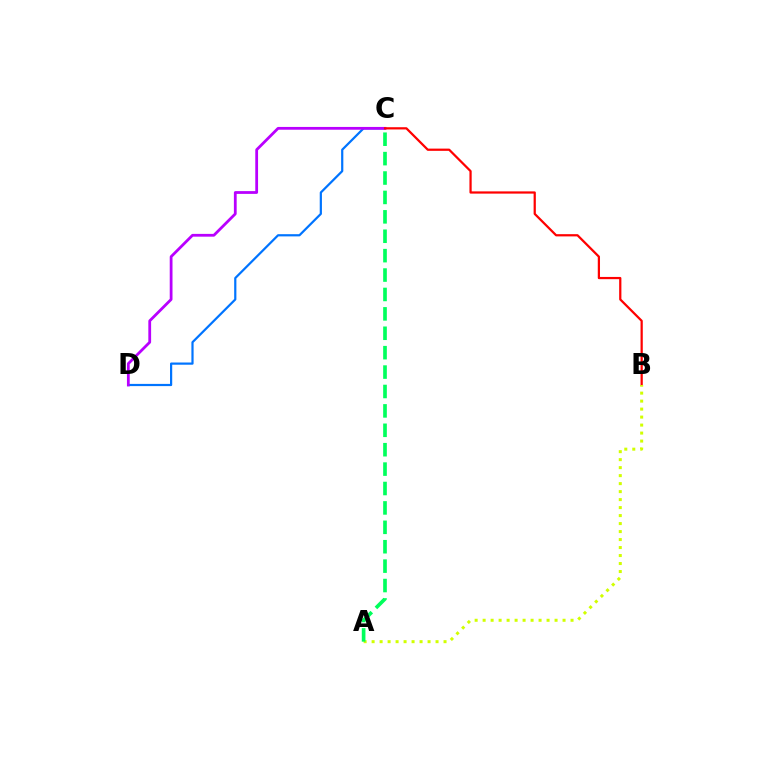{('C', 'D'): [{'color': '#0074ff', 'line_style': 'solid', 'thickness': 1.59}, {'color': '#b900ff', 'line_style': 'solid', 'thickness': 2.0}], ('B', 'C'): [{'color': '#ff0000', 'line_style': 'solid', 'thickness': 1.61}], ('A', 'B'): [{'color': '#d1ff00', 'line_style': 'dotted', 'thickness': 2.17}], ('A', 'C'): [{'color': '#00ff5c', 'line_style': 'dashed', 'thickness': 2.64}]}